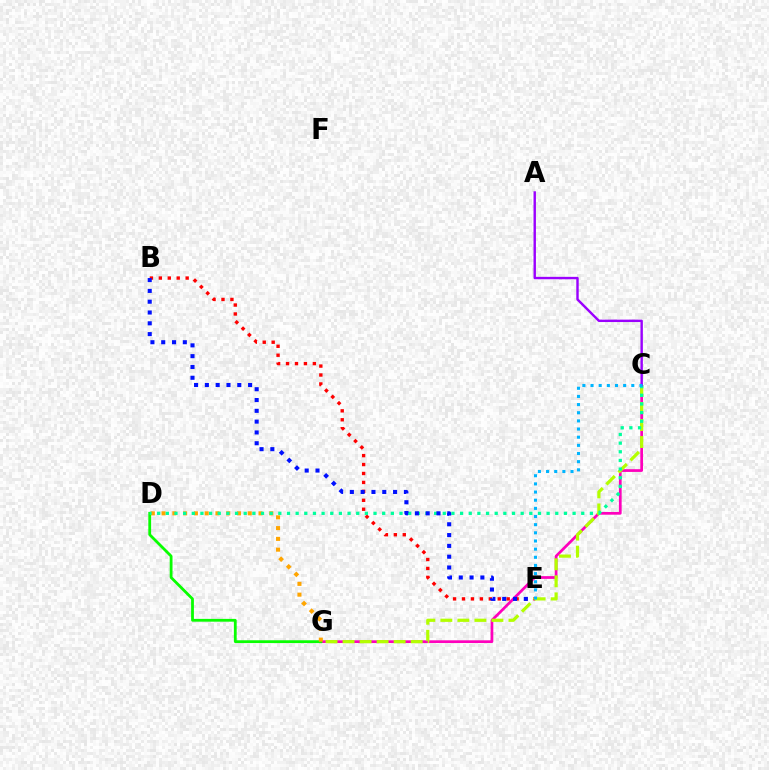{('C', 'G'): [{'color': '#ff00bd', 'line_style': 'solid', 'thickness': 1.96}, {'color': '#b3ff00', 'line_style': 'dashed', 'thickness': 2.31}], ('D', 'G'): [{'color': '#08ff00', 'line_style': 'solid', 'thickness': 2.01}, {'color': '#ffa500', 'line_style': 'dotted', 'thickness': 2.93}], ('B', 'E'): [{'color': '#ff0000', 'line_style': 'dotted', 'thickness': 2.43}, {'color': '#0010ff', 'line_style': 'dotted', 'thickness': 2.94}], ('C', 'D'): [{'color': '#00ff9d', 'line_style': 'dotted', 'thickness': 2.35}], ('A', 'C'): [{'color': '#9b00ff', 'line_style': 'solid', 'thickness': 1.74}], ('C', 'E'): [{'color': '#00b5ff', 'line_style': 'dotted', 'thickness': 2.22}]}